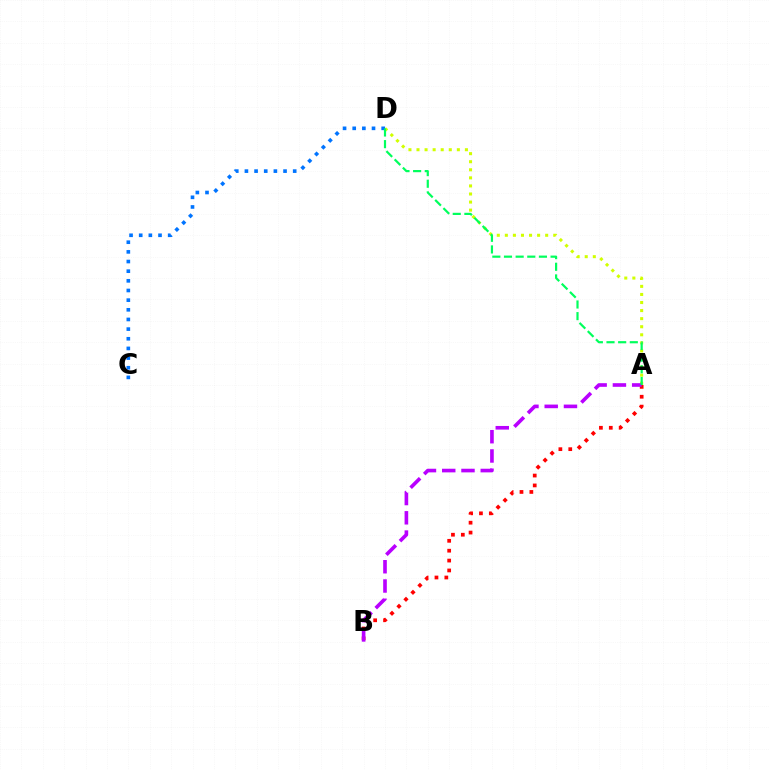{('A', 'D'): [{'color': '#d1ff00', 'line_style': 'dotted', 'thickness': 2.19}, {'color': '#00ff5c', 'line_style': 'dashed', 'thickness': 1.58}], ('A', 'B'): [{'color': '#ff0000', 'line_style': 'dotted', 'thickness': 2.68}, {'color': '#b900ff', 'line_style': 'dashed', 'thickness': 2.62}], ('C', 'D'): [{'color': '#0074ff', 'line_style': 'dotted', 'thickness': 2.62}]}